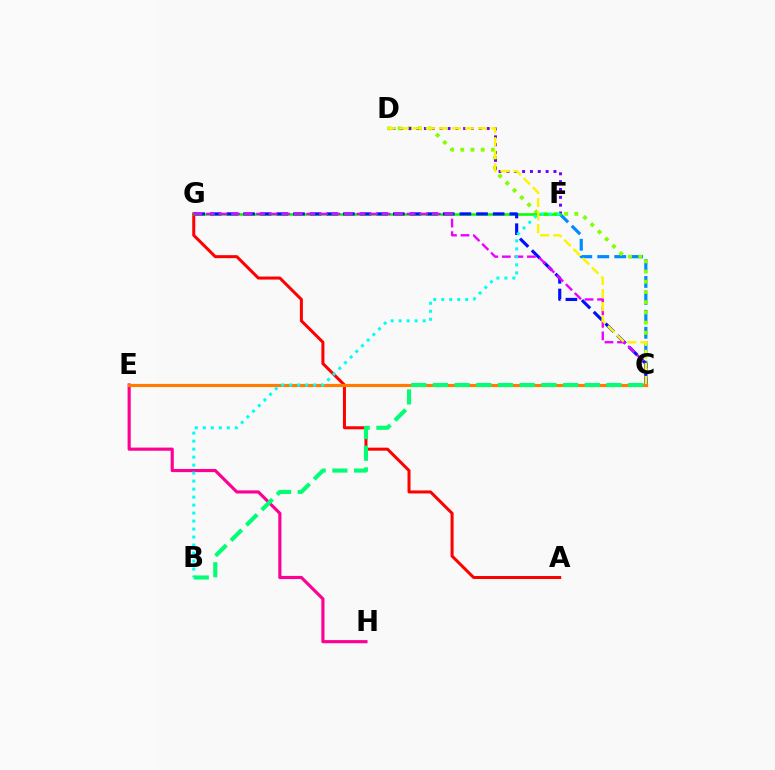{('A', 'G'): [{'color': '#ff0000', 'line_style': 'solid', 'thickness': 2.17}], ('C', 'F'): [{'color': '#008cff', 'line_style': 'dashed', 'thickness': 2.3}], ('C', 'D'): [{'color': '#84ff00', 'line_style': 'dotted', 'thickness': 2.77}, {'color': '#fcf500', 'line_style': 'dashed', 'thickness': 1.77}], ('D', 'F'): [{'color': '#7200ff', 'line_style': 'dotted', 'thickness': 2.13}], ('F', 'G'): [{'color': '#08ff00', 'line_style': 'solid', 'thickness': 1.88}], ('C', 'G'): [{'color': '#0010ff', 'line_style': 'dashed', 'thickness': 2.26}, {'color': '#ee00ff', 'line_style': 'dashed', 'thickness': 1.7}], ('E', 'H'): [{'color': '#ff0094', 'line_style': 'solid', 'thickness': 2.27}], ('C', 'E'): [{'color': '#ff7c00', 'line_style': 'solid', 'thickness': 2.27}], ('B', 'F'): [{'color': '#00fff6', 'line_style': 'dotted', 'thickness': 2.17}], ('B', 'C'): [{'color': '#00ff74', 'line_style': 'dashed', 'thickness': 2.95}]}